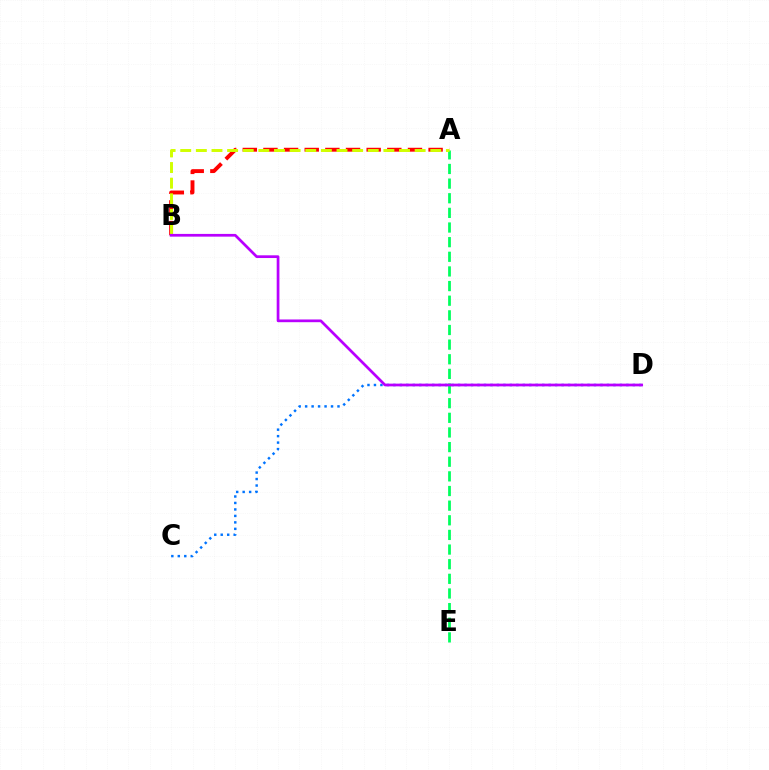{('A', 'B'): [{'color': '#ff0000', 'line_style': 'dashed', 'thickness': 2.8}, {'color': '#d1ff00', 'line_style': 'dashed', 'thickness': 2.12}], ('C', 'D'): [{'color': '#0074ff', 'line_style': 'dotted', 'thickness': 1.76}], ('A', 'E'): [{'color': '#00ff5c', 'line_style': 'dashed', 'thickness': 1.99}], ('B', 'D'): [{'color': '#b900ff', 'line_style': 'solid', 'thickness': 1.96}]}